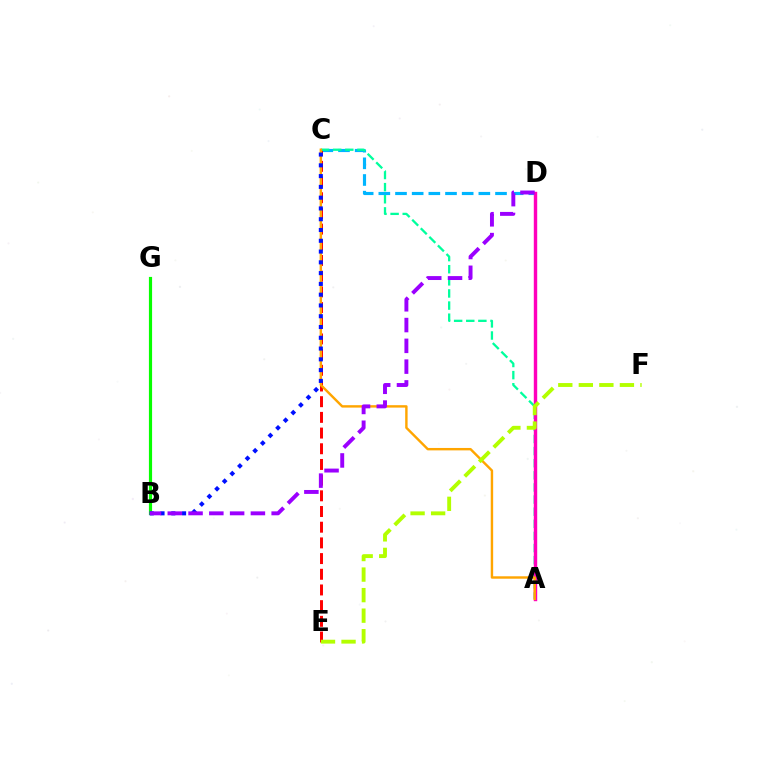{('C', 'D'): [{'color': '#00b5ff', 'line_style': 'dashed', 'thickness': 2.26}], ('C', 'E'): [{'color': '#ff0000', 'line_style': 'dashed', 'thickness': 2.13}], ('B', 'G'): [{'color': '#08ff00', 'line_style': 'solid', 'thickness': 2.28}], ('A', 'C'): [{'color': '#00ff9d', 'line_style': 'dashed', 'thickness': 1.65}, {'color': '#ffa500', 'line_style': 'solid', 'thickness': 1.74}], ('A', 'D'): [{'color': '#ff00bd', 'line_style': 'solid', 'thickness': 2.46}], ('B', 'C'): [{'color': '#0010ff', 'line_style': 'dotted', 'thickness': 2.93}], ('B', 'D'): [{'color': '#9b00ff', 'line_style': 'dashed', 'thickness': 2.82}], ('E', 'F'): [{'color': '#b3ff00', 'line_style': 'dashed', 'thickness': 2.79}]}